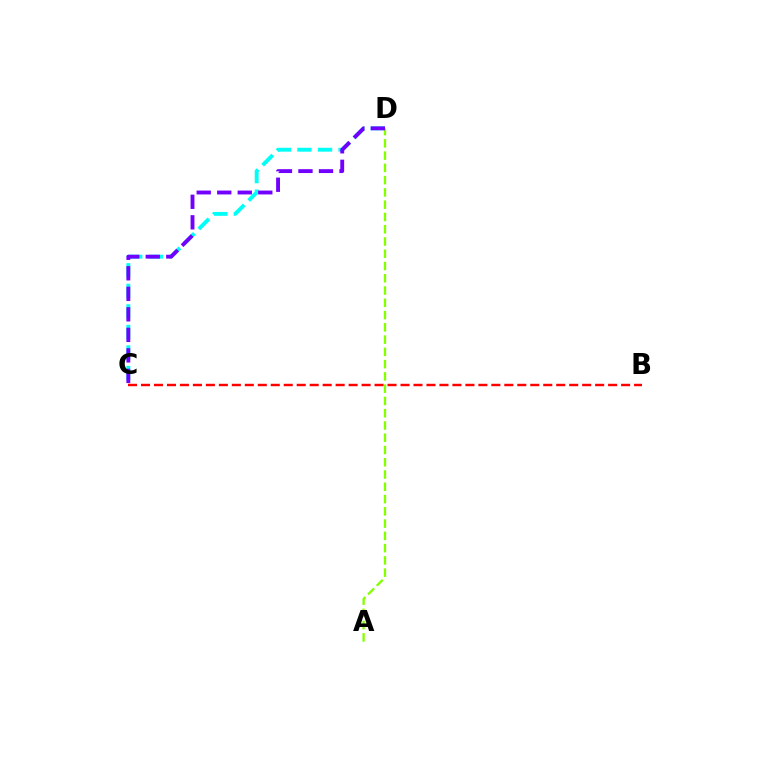{('C', 'D'): [{'color': '#00fff6', 'line_style': 'dashed', 'thickness': 2.79}, {'color': '#7200ff', 'line_style': 'dashed', 'thickness': 2.79}], ('A', 'D'): [{'color': '#84ff00', 'line_style': 'dashed', 'thickness': 1.67}], ('B', 'C'): [{'color': '#ff0000', 'line_style': 'dashed', 'thickness': 1.76}]}